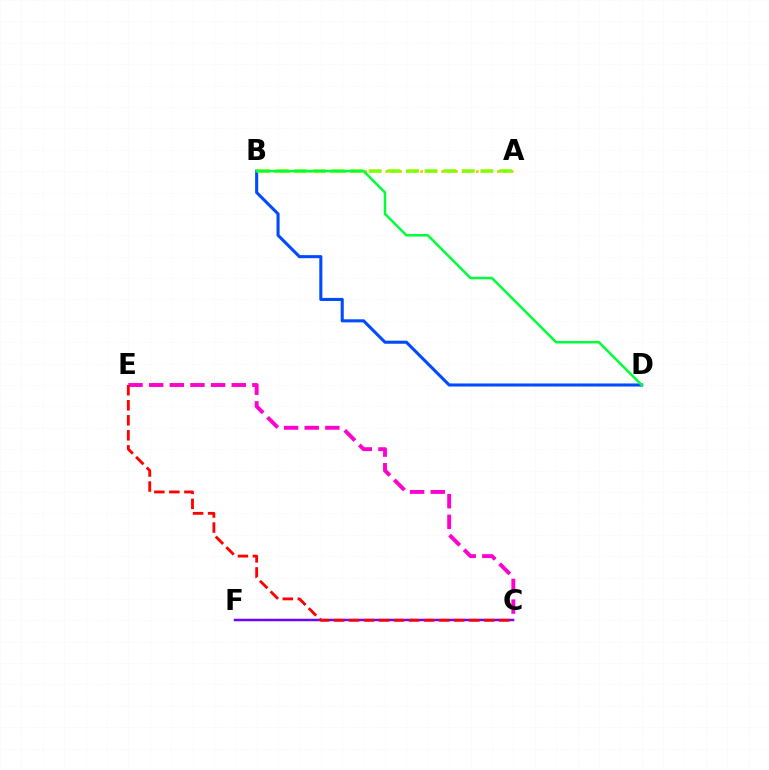{('A', 'B'): [{'color': '#ffbd00', 'line_style': 'dotted', 'thickness': 1.89}, {'color': '#84ff00', 'line_style': 'dashed', 'thickness': 2.53}], ('C', 'F'): [{'color': '#00fff6', 'line_style': 'solid', 'thickness': 1.51}, {'color': '#7200ff', 'line_style': 'solid', 'thickness': 1.77}], ('B', 'D'): [{'color': '#004bff', 'line_style': 'solid', 'thickness': 2.21}, {'color': '#00ff39', 'line_style': 'solid', 'thickness': 1.81}], ('C', 'E'): [{'color': '#ff00cf', 'line_style': 'dashed', 'thickness': 2.8}, {'color': '#ff0000', 'line_style': 'dashed', 'thickness': 2.04}]}